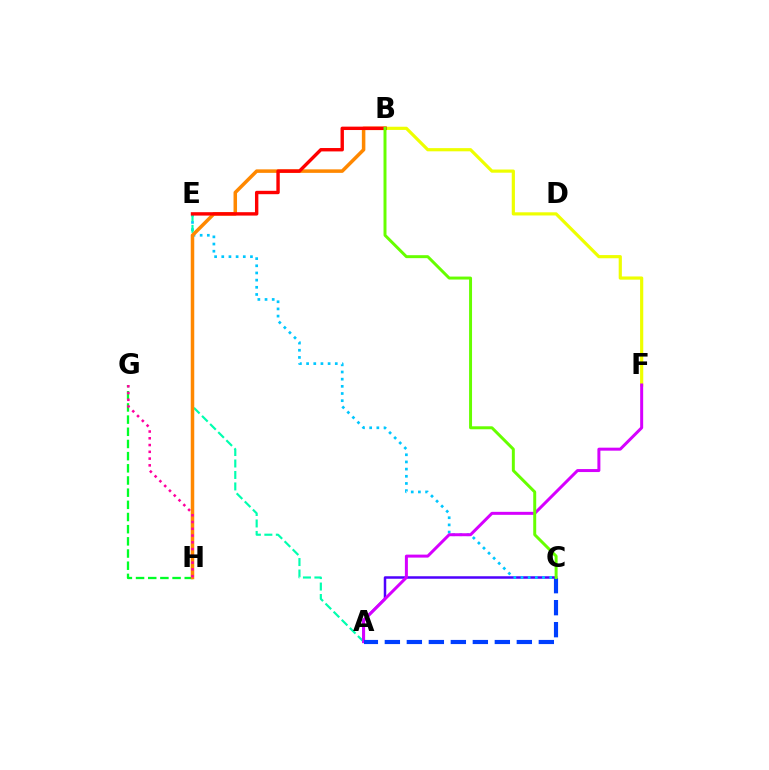{('B', 'F'): [{'color': '#eeff00', 'line_style': 'solid', 'thickness': 2.29}], ('A', 'C'): [{'color': '#4f00ff', 'line_style': 'solid', 'thickness': 1.8}, {'color': '#003fff', 'line_style': 'dashed', 'thickness': 2.99}], ('G', 'H'): [{'color': '#00ff27', 'line_style': 'dashed', 'thickness': 1.65}, {'color': '#ff00a0', 'line_style': 'dotted', 'thickness': 1.84}], ('C', 'E'): [{'color': '#00c7ff', 'line_style': 'dotted', 'thickness': 1.95}], ('A', 'E'): [{'color': '#00ffaf', 'line_style': 'dashed', 'thickness': 1.56}], ('B', 'H'): [{'color': '#ff8800', 'line_style': 'solid', 'thickness': 2.53}], ('A', 'F'): [{'color': '#d600ff', 'line_style': 'solid', 'thickness': 2.15}], ('B', 'E'): [{'color': '#ff0000', 'line_style': 'solid', 'thickness': 2.44}], ('B', 'C'): [{'color': '#66ff00', 'line_style': 'solid', 'thickness': 2.14}]}